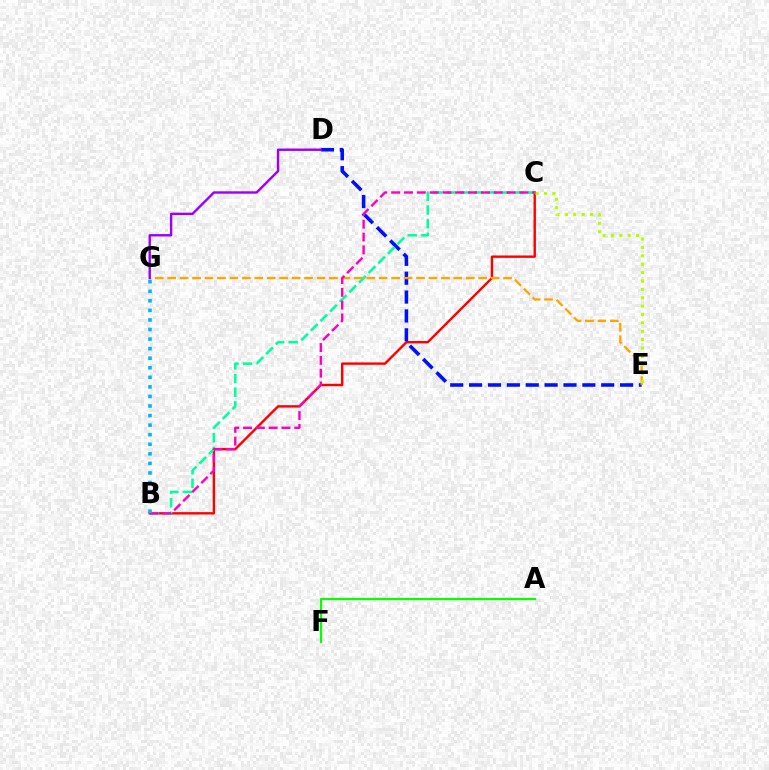{('B', 'C'): [{'color': '#ff0000', 'line_style': 'solid', 'thickness': 1.73}, {'color': '#00ff9d', 'line_style': 'dashed', 'thickness': 1.85}, {'color': '#ff00bd', 'line_style': 'dashed', 'thickness': 1.74}], ('D', 'E'): [{'color': '#0010ff', 'line_style': 'dashed', 'thickness': 2.56}], ('E', 'G'): [{'color': '#ffa500', 'line_style': 'dashed', 'thickness': 1.69}], ('D', 'G'): [{'color': '#9b00ff', 'line_style': 'solid', 'thickness': 1.73}], ('C', 'E'): [{'color': '#b3ff00', 'line_style': 'dotted', 'thickness': 2.28}], ('A', 'F'): [{'color': '#08ff00', 'line_style': 'solid', 'thickness': 1.58}], ('B', 'G'): [{'color': '#00b5ff', 'line_style': 'dotted', 'thickness': 2.6}]}